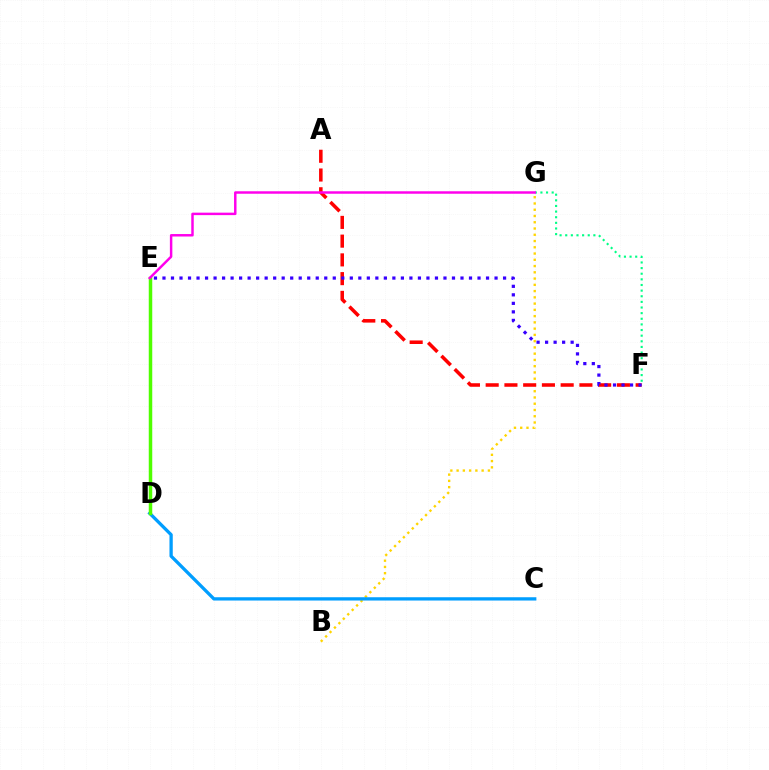{('B', 'G'): [{'color': '#ffd500', 'line_style': 'dotted', 'thickness': 1.7}], ('A', 'F'): [{'color': '#ff0000', 'line_style': 'dashed', 'thickness': 2.55}], ('C', 'D'): [{'color': '#009eff', 'line_style': 'solid', 'thickness': 2.37}], ('F', 'G'): [{'color': '#00ff86', 'line_style': 'dotted', 'thickness': 1.53}], ('D', 'E'): [{'color': '#4fff00', 'line_style': 'solid', 'thickness': 2.51}], ('E', 'G'): [{'color': '#ff00ed', 'line_style': 'solid', 'thickness': 1.78}], ('E', 'F'): [{'color': '#3700ff', 'line_style': 'dotted', 'thickness': 2.31}]}